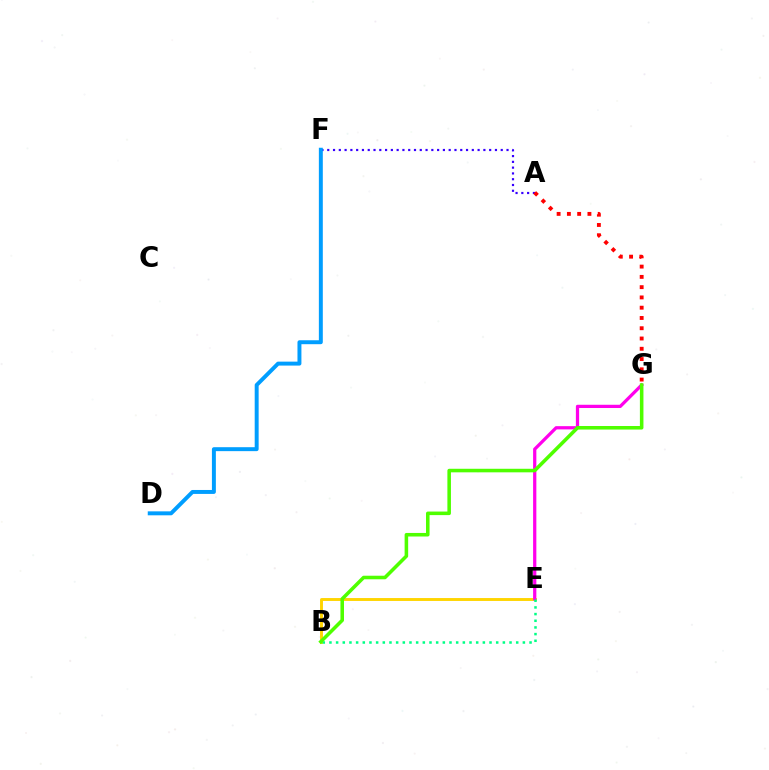{('B', 'E'): [{'color': '#ffd500', 'line_style': 'solid', 'thickness': 2.09}, {'color': '#00ff86', 'line_style': 'dotted', 'thickness': 1.81}], ('E', 'G'): [{'color': '#ff00ed', 'line_style': 'solid', 'thickness': 2.34}], ('A', 'F'): [{'color': '#3700ff', 'line_style': 'dotted', 'thickness': 1.57}], ('D', 'F'): [{'color': '#009eff', 'line_style': 'solid', 'thickness': 2.84}], ('A', 'G'): [{'color': '#ff0000', 'line_style': 'dotted', 'thickness': 2.79}], ('B', 'G'): [{'color': '#4fff00', 'line_style': 'solid', 'thickness': 2.56}]}